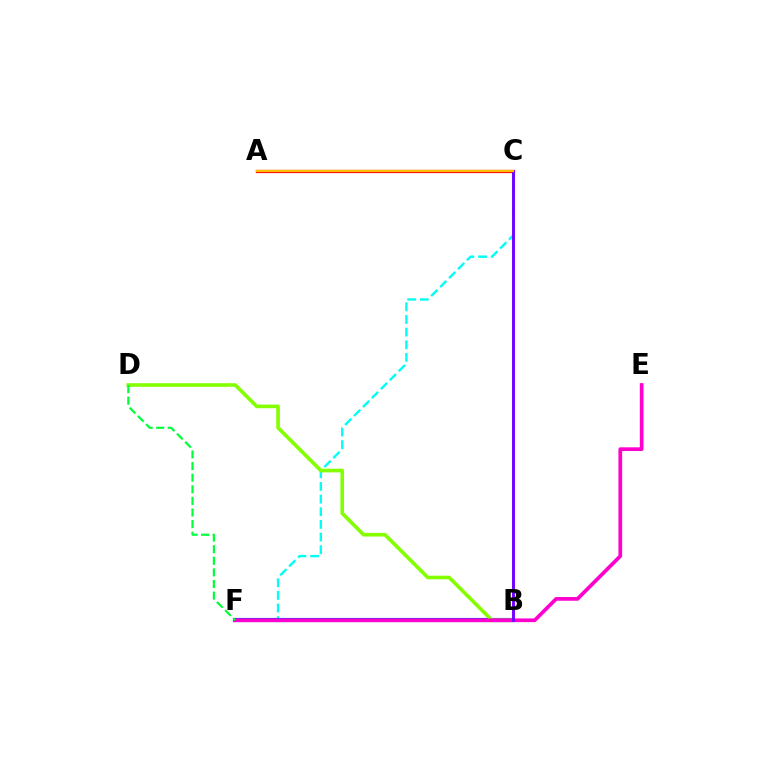{('C', 'F'): [{'color': '#00fff6', 'line_style': 'dashed', 'thickness': 1.72}], ('B', 'F'): [{'color': '#004bff', 'line_style': 'solid', 'thickness': 2.98}], ('B', 'D'): [{'color': '#84ff00', 'line_style': 'solid', 'thickness': 2.62}], ('A', 'C'): [{'color': '#ff0000', 'line_style': 'solid', 'thickness': 2.35}, {'color': '#ffbd00', 'line_style': 'solid', 'thickness': 1.62}], ('E', 'F'): [{'color': '#ff00cf', 'line_style': 'solid', 'thickness': 2.68}], ('B', 'C'): [{'color': '#7200ff', 'line_style': 'solid', 'thickness': 2.1}], ('D', 'F'): [{'color': '#00ff39', 'line_style': 'dashed', 'thickness': 1.58}]}